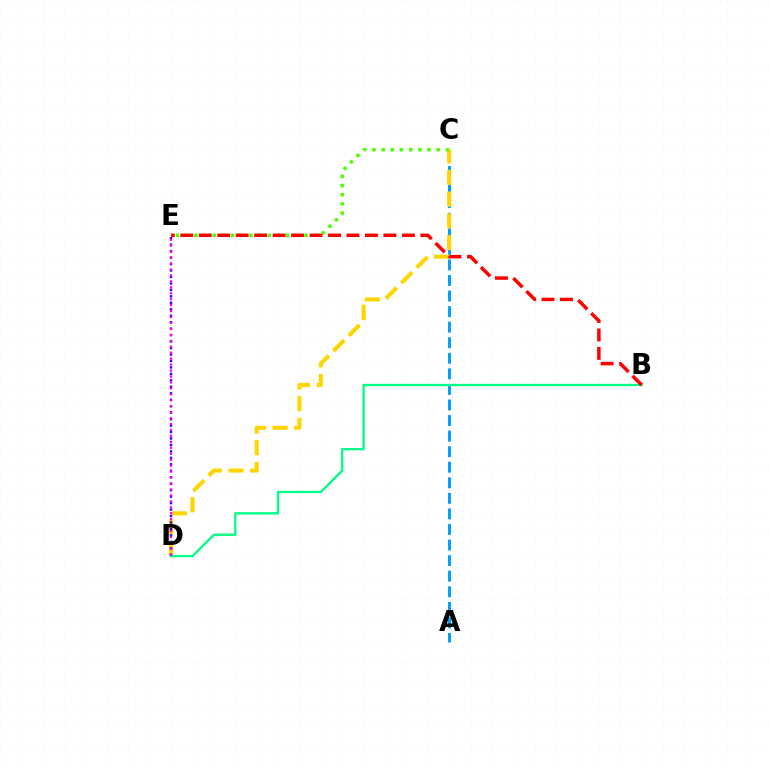{('A', 'C'): [{'color': '#009eff', 'line_style': 'dashed', 'thickness': 2.11}], ('C', 'D'): [{'color': '#ffd500', 'line_style': 'dashed', 'thickness': 2.95}], ('D', 'E'): [{'color': '#3700ff', 'line_style': 'dotted', 'thickness': 1.76}, {'color': '#ff00ed', 'line_style': 'dotted', 'thickness': 1.62}], ('B', 'D'): [{'color': '#00ff86', 'line_style': 'solid', 'thickness': 1.66}], ('C', 'E'): [{'color': '#4fff00', 'line_style': 'dotted', 'thickness': 2.49}], ('B', 'E'): [{'color': '#ff0000', 'line_style': 'dashed', 'thickness': 2.51}]}